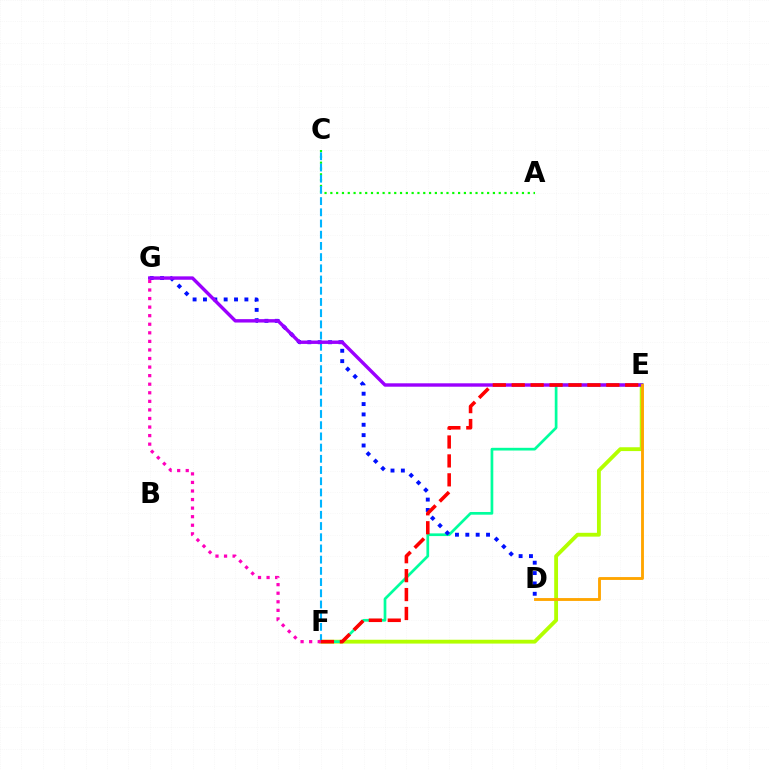{('E', 'F'): [{'color': '#b3ff00', 'line_style': 'solid', 'thickness': 2.76}, {'color': '#00ff9d', 'line_style': 'solid', 'thickness': 1.95}, {'color': '#ff0000', 'line_style': 'dashed', 'thickness': 2.57}], ('A', 'C'): [{'color': '#08ff00', 'line_style': 'dotted', 'thickness': 1.58}], ('C', 'F'): [{'color': '#00b5ff', 'line_style': 'dashed', 'thickness': 1.52}], ('D', 'G'): [{'color': '#0010ff', 'line_style': 'dotted', 'thickness': 2.81}], ('E', 'G'): [{'color': '#9b00ff', 'line_style': 'solid', 'thickness': 2.45}], ('F', 'G'): [{'color': '#ff00bd', 'line_style': 'dotted', 'thickness': 2.33}], ('D', 'E'): [{'color': '#ffa500', 'line_style': 'solid', 'thickness': 2.06}]}